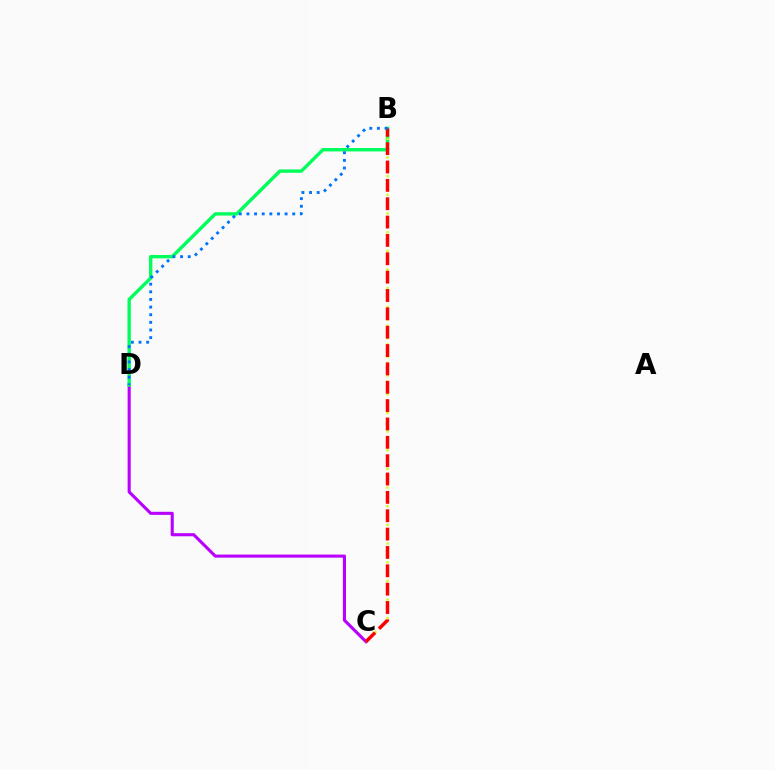{('C', 'D'): [{'color': '#b900ff', 'line_style': 'solid', 'thickness': 2.23}], ('B', 'D'): [{'color': '#00ff5c', 'line_style': 'solid', 'thickness': 2.44}, {'color': '#0074ff', 'line_style': 'dotted', 'thickness': 2.07}], ('B', 'C'): [{'color': '#d1ff00', 'line_style': 'dotted', 'thickness': 1.69}, {'color': '#ff0000', 'line_style': 'dashed', 'thickness': 2.49}]}